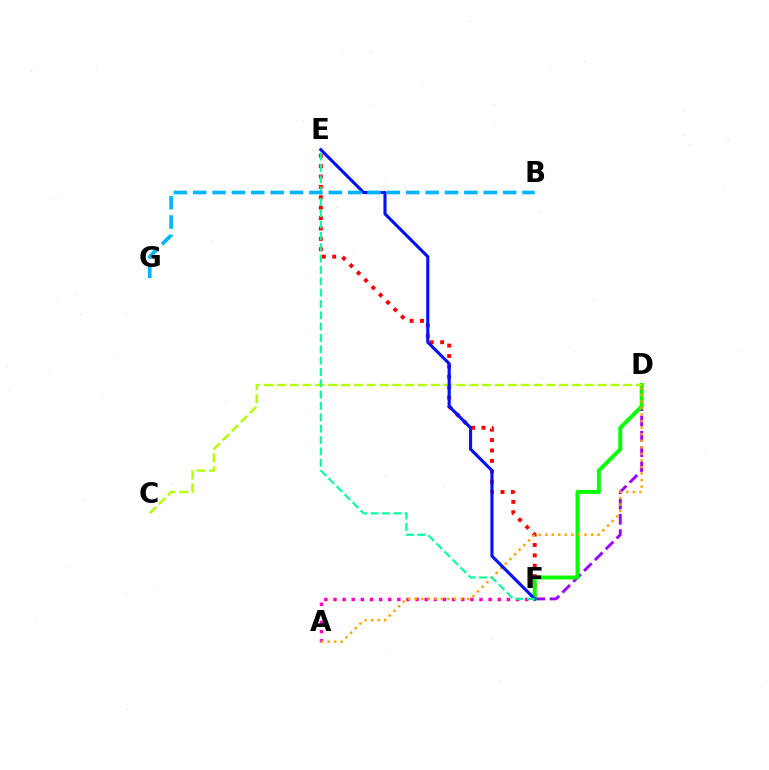{('D', 'F'): [{'color': '#9b00ff', 'line_style': 'dashed', 'thickness': 2.08}, {'color': '#08ff00', 'line_style': 'solid', 'thickness': 2.82}], ('A', 'F'): [{'color': '#ff00bd', 'line_style': 'dotted', 'thickness': 2.48}], ('E', 'F'): [{'color': '#ff0000', 'line_style': 'dotted', 'thickness': 2.82}, {'color': '#0010ff', 'line_style': 'solid', 'thickness': 2.24}, {'color': '#00ff9d', 'line_style': 'dashed', 'thickness': 1.54}], ('A', 'D'): [{'color': '#ffa500', 'line_style': 'dotted', 'thickness': 1.78}], ('C', 'D'): [{'color': '#b3ff00', 'line_style': 'dashed', 'thickness': 1.74}], ('B', 'G'): [{'color': '#00b5ff', 'line_style': 'dashed', 'thickness': 2.63}]}